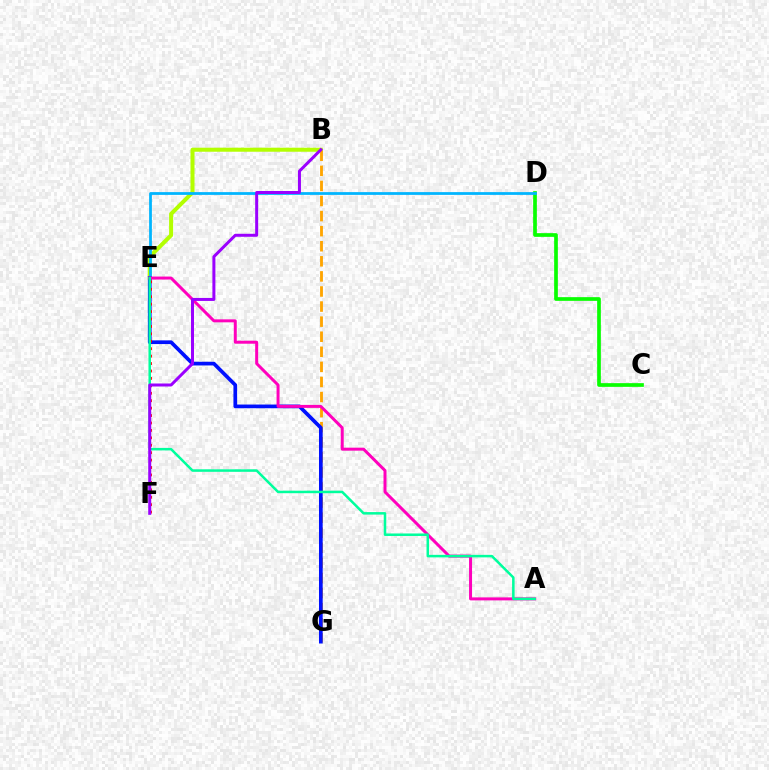{('B', 'E'): [{'color': '#b3ff00', 'line_style': 'solid', 'thickness': 2.9}], ('B', 'G'): [{'color': '#ffa500', 'line_style': 'dashed', 'thickness': 2.05}], ('C', 'D'): [{'color': '#08ff00', 'line_style': 'solid', 'thickness': 2.66}], ('D', 'E'): [{'color': '#00b5ff', 'line_style': 'solid', 'thickness': 1.99}], ('E', 'G'): [{'color': '#0010ff', 'line_style': 'solid', 'thickness': 2.66}], ('A', 'E'): [{'color': '#ff00bd', 'line_style': 'solid', 'thickness': 2.15}, {'color': '#00ff9d', 'line_style': 'solid', 'thickness': 1.81}], ('E', 'F'): [{'color': '#ff0000', 'line_style': 'dotted', 'thickness': 2.02}], ('B', 'F'): [{'color': '#9b00ff', 'line_style': 'solid', 'thickness': 2.16}]}